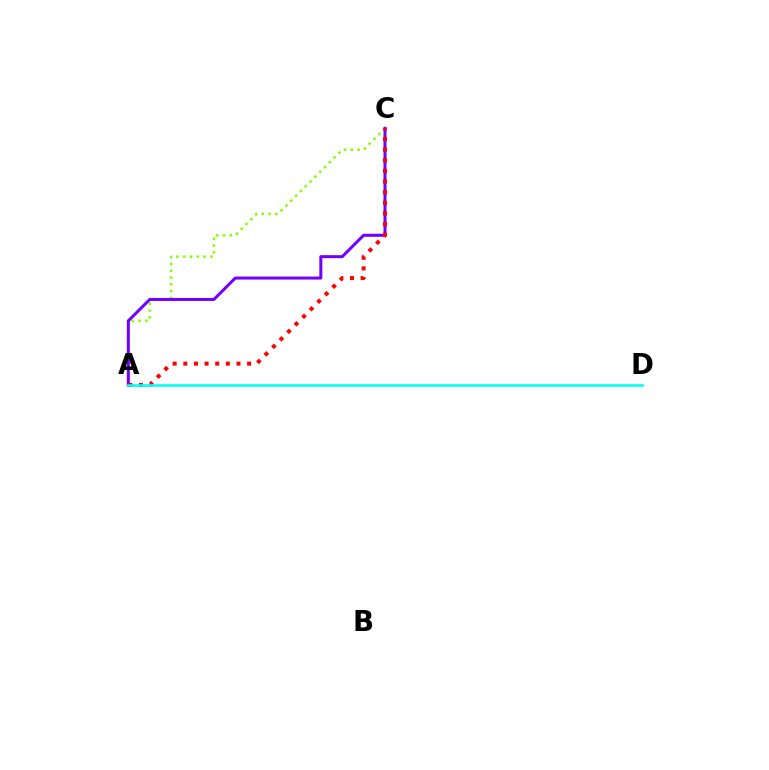{('A', 'C'): [{'color': '#84ff00', 'line_style': 'dotted', 'thickness': 1.85}, {'color': '#7200ff', 'line_style': 'solid', 'thickness': 2.17}, {'color': '#ff0000', 'line_style': 'dotted', 'thickness': 2.89}], ('A', 'D'): [{'color': '#00fff6', 'line_style': 'solid', 'thickness': 1.89}]}